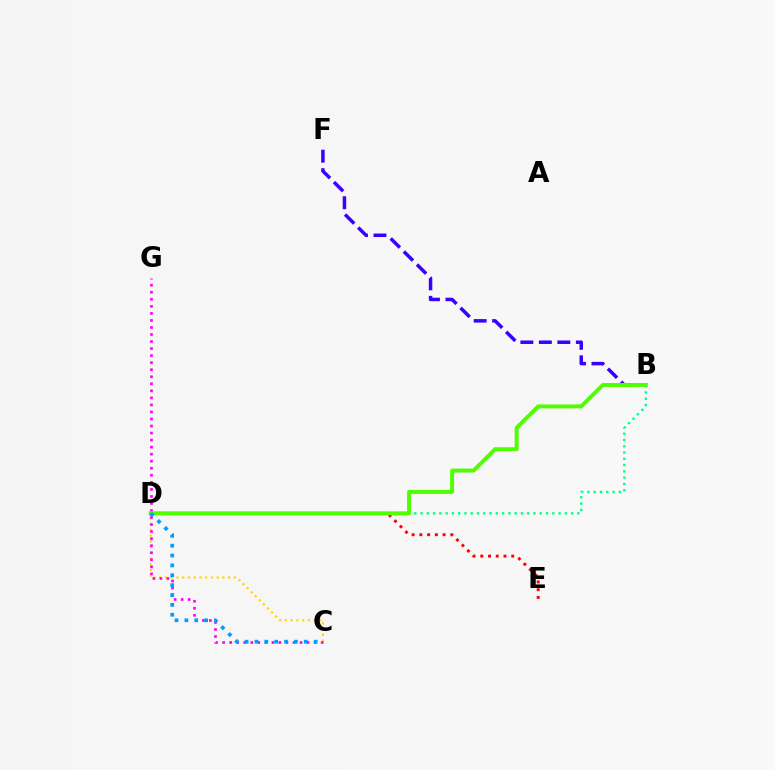{('C', 'D'): [{'color': '#ffd500', 'line_style': 'dotted', 'thickness': 1.56}, {'color': '#009eff', 'line_style': 'dotted', 'thickness': 2.68}], ('C', 'G'): [{'color': '#ff00ed', 'line_style': 'dotted', 'thickness': 1.91}], ('B', 'D'): [{'color': '#00ff86', 'line_style': 'dotted', 'thickness': 1.71}, {'color': '#4fff00', 'line_style': 'solid', 'thickness': 2.85}], ('B', 'F'): [{'color': '#3700ff', 'line_style': 'dashed', 'thickness': 2.51}], ('D', 'E'): [{'color': '#ff0000', 'line_style': 'dotted', 'thickness': 2.1}]}